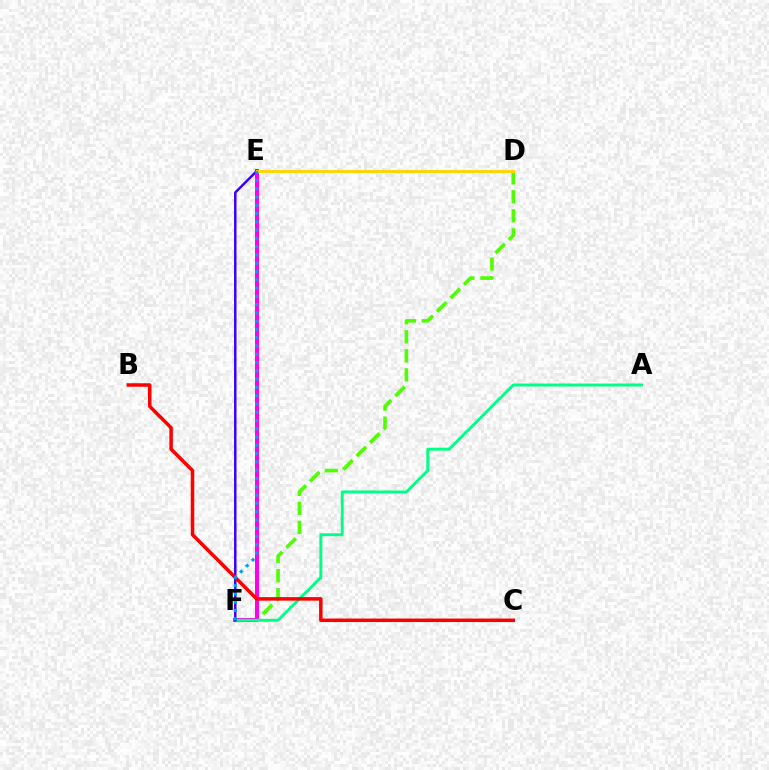{('D', 'F'): [{'color': '#4fff00', 'line_style': 'dashed', 'thickness': 2.59}], ('E', 'F'): [{'color': '#ff00ed', 'line_style': 'solid', 'thickness': 2.88}, {'color': '#3700ff', 'line_style': 'solid', 'thickness': 1.78}, {'color': '#009eff', 'line_style': 'dotted', 'thickness': 2.25}], ('A', 'F'): [{'color': '#00ff86', 'line_style': 'solid', 'thickness': 2.11}], ('B', 'C'): [{'color': '#ff0000', 'line_style': 'solid', 'thickness': 2.53}], ('D', 'E'): [{'color': '#ffd500', 'line_style': 'solid', 'thickness': 2.08}]}